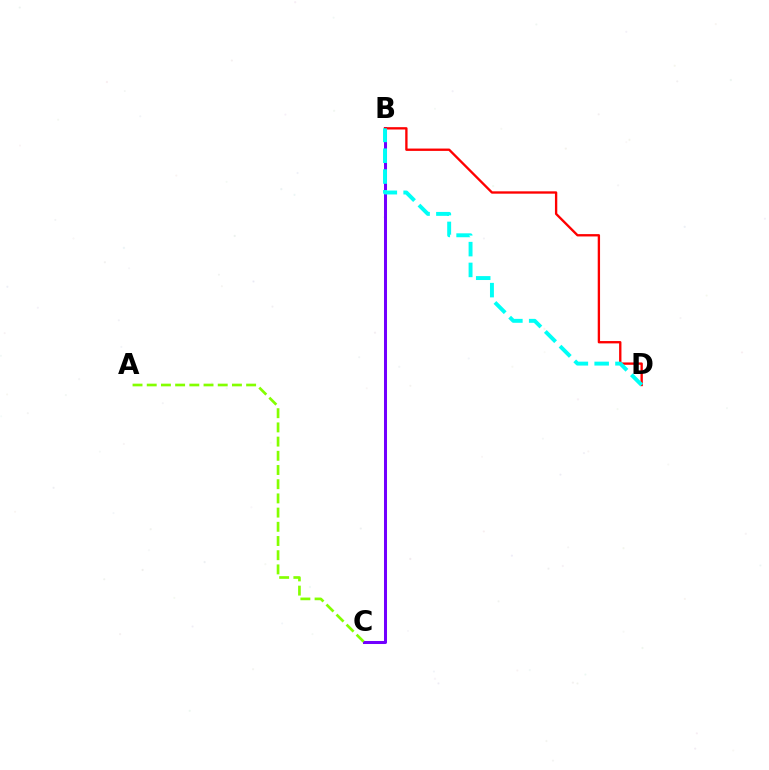{('B', 'C'): [{'color': '#7200ff', 'line_style': 'solid', 'thickness': 2.18}], ('B', 'D'): [{'color': '#ff0000', 'line_style': 'solid', 'thickness': 1.69}, {'color': '#00fff6', 'line_style': 'dashed', 'thickness': 2.83}], ('A', 'C'): [{'color': '#84ff00', 'line_style': 'dashed', 'thickness': 1.93}]}